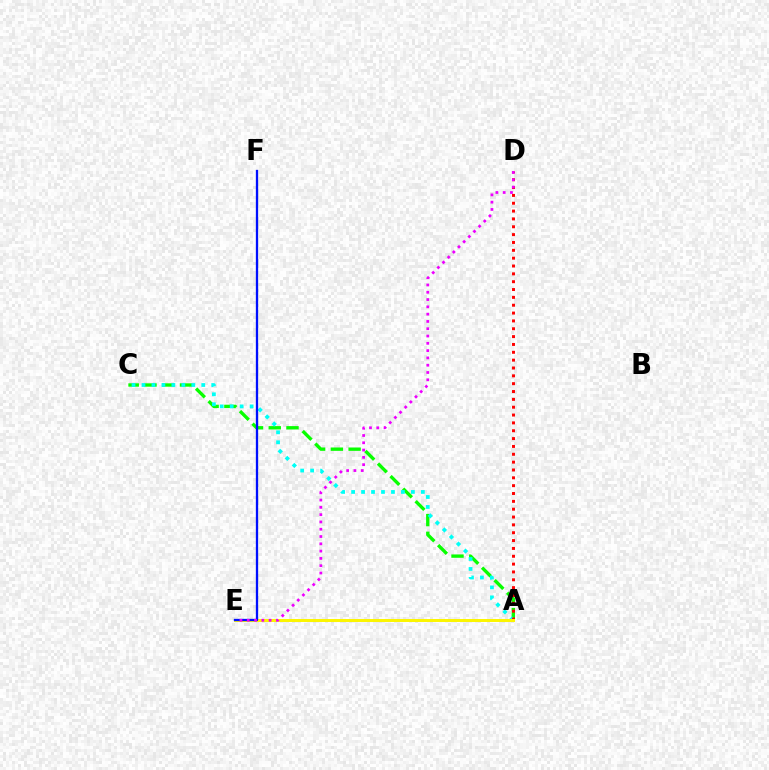{('A', 'C'): [{'color': '#08ff00', 'line_style': 'dashed', 'thickness': 2.41}, {'color': '#00fff6', 'line_style': 'dotted', 'thickness': 2.71}], ('A', 'D'): [{'color': '#ff0000', 'line_style': 'dotted', 'thickness': 2.13}], ('A', 'E'): [{'color': '#fcf500', 'line_style': 'solid', 'thickness': 2.15}], ('E', 'F'): [{'color': '#0010ff', 'line_style': 'solid', 'thickness': 1.66}], ('D', 'E'): [{'color': '#ee00ff', 'line_style': 'dotted', 'thickness': 1.98}]}